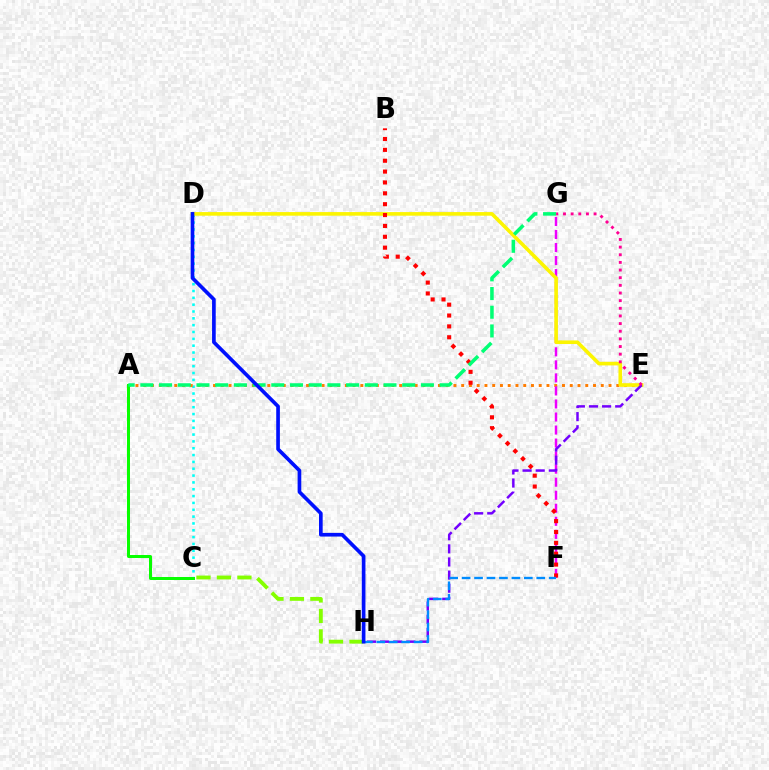{('C', 'D'): [{'color': '#00fff6', 'line_style': 'dotted', 'thickness': 1.86}], ('A', 'E'): [{'color': '#ff7c00', 'line_style': 'dotted', 'thickness': 2.11}], ('F', 'G'): [{'color': '#ee00ff', 'line_style': 'dashed', 'thickness': 1.77}], ('A', 'C'): [{'color': '#08ff00', 'line_style': 'solid', 'thickness': 2.15}], ('D', 'E'): [{'color': '#fcf500', 'line_style': 'solid', 'thickness': 2.6}], ('B', 'F'): [{'color': '#ff0000', 'line_style': 'dotted', 'thickness': 2.95}], ('C', 'H'): [{'color': '#84ff00', 'line_style': 'dashed', 'thickness': 2.78}], ('E', 'H'): [{'color': '#7200ff', 'line_style': 'dashed', 'thickness': 1.78}], ('A', 'G'): [{'color': '#00ff74', 'line_style': 'dashed', 'thickness': 2.54}], ('F', 'H'): [{'color': '#008cff', 'line_style': 'dashed', 'thickness': 1.69}], ('D', 'H'): [{'color': '#0010ff', 'line_style': 'solid', 'thickness': 2.64}], ('E', 'G'): [{'color': '#ff0094', 'line_style': 'dotted', 'thickness': 2.08}]}